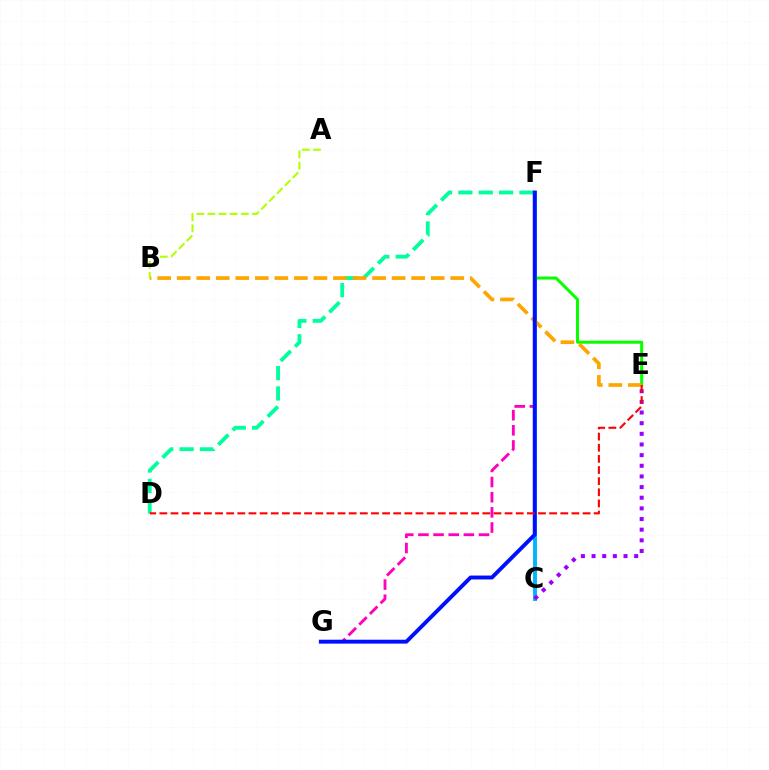{('C', 'F'): [{'color': '#00b5ff', 'line_style': 'solid', 'thickness': 2.82}], ('E', 'F'): [{'color': '#08ff00', 'line_style': 'solid', 'thickness': 2.18}], ('D', 'F'): [{'color': '#00ff9d', 'line_style': 'dashed', 'thickness': 2.76}], ('B', 'E'): [{'color': '#ffa500', 'line_style': 'dashed', 'thickness': 2.65}], ('F', 'G'): [{'color': '#ff00bd', 'line_style': 'dashed', 'thickness': 2.06}, {'color': '#0010ff', 'line_style': 'solid', 'thickness': 2.81}], ('C', 'E'): [{'color': '#9b00ff', 'line_style': 'dotted', 'thickness': 2.89}], ('A', 'B'): [{'color': '#b3ff00', 'line_style': 'dashed', 'thickness': 1.51}], ('D', 'E'): [{'color': '#ff0000', 'line_style': 'dashed', 'thickness': 1.51}]}